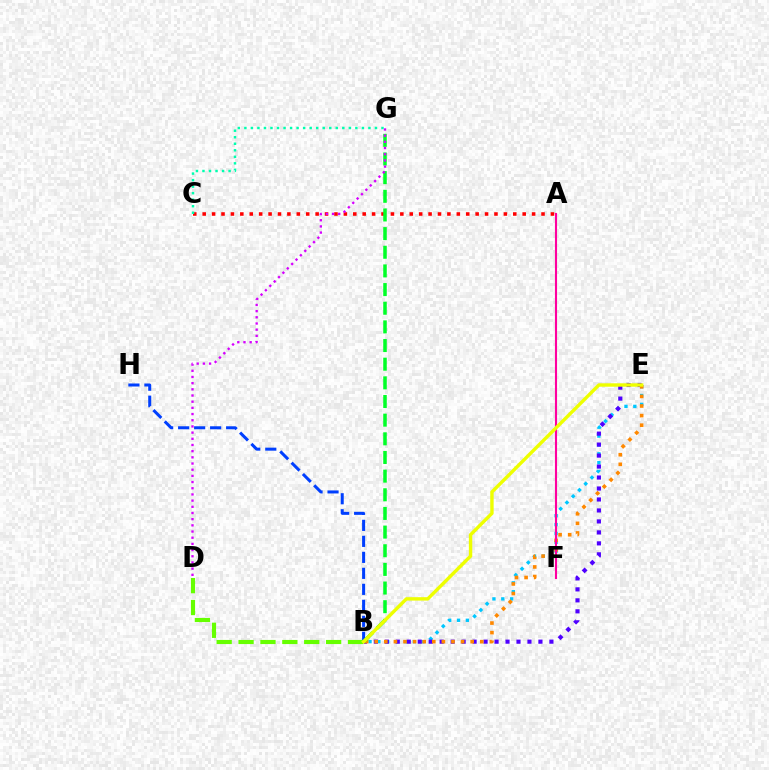{('B', 'H'): [{'color': '#003fff', 'line_style': 'dashed', 'thickness': 2.17}], ('B', 'E'): [{'color': '#00c7ff', 'line_style': 'dotted', 'thickness': 2.41}, {'color': '#4f00ff', 'line_style': 'dotted', 'thickness': 2.98}, {'color': '#ff8800', 'line_style': 'dotted', 'thickness': 2.61}, {'color': '#eeff00', 'line_style': 'solid', 'thickness': 2.45}], ('A', 'C'): [{'color': '#ff0000', 'line_style': 'dotted', 'thickness': 2.56}], ('C', 'G'): [{'color': '#00ffaf', 'line_style': 'dotted', 'thickness': 1.77}], ('A', 'F'): [{'color': '#ff00a0', 'line_style': 'solid', 'thickness': 1.52}], ('B', 'G'): [{'color': '#00ff27', 'line_style': 'dashed', 'thickness': 2.53}], ('B', 'D'): [{'color': '#66ff00', 'line_style': 'dashed', 'thickness': 2.97}], ('D', 'G'): [{'color': '#d600ff', 'line_style': 'dotted', 'thickness': 1.68}]}